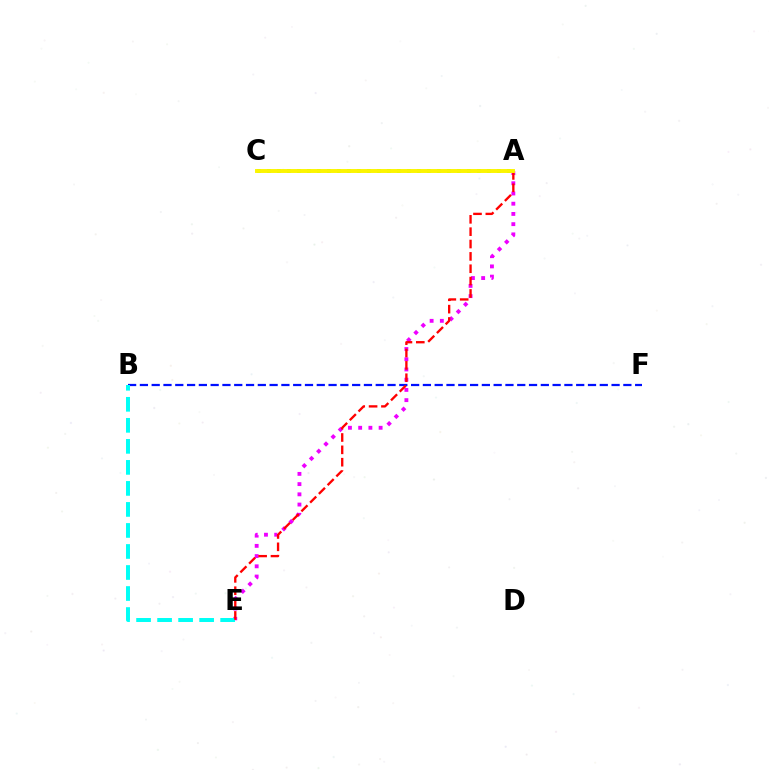{('A', 'C'): [{'color': '#08ff00', 'line_style': 'dotted', 'thickness': 2.72}, {'color': '#fcf500', 'line_style': 'solid', 'thickness': 2.81}], ('A', 'E'): [{'color': '#ee00ff', 'line_style': 'dotted', 'thickness': 2.78}, {'color': '#ff0000', 'line_style': 'dashed', 'thickness': 1.68}], ('B', 'F'): [{'color': '#0010ff', 'line_style': 'dashed', 'thickness': 1.6}], ('B', 'E'): [{'color': '#00fff6', 'line_style': 'dashed', 'thickness': 2.86}]}